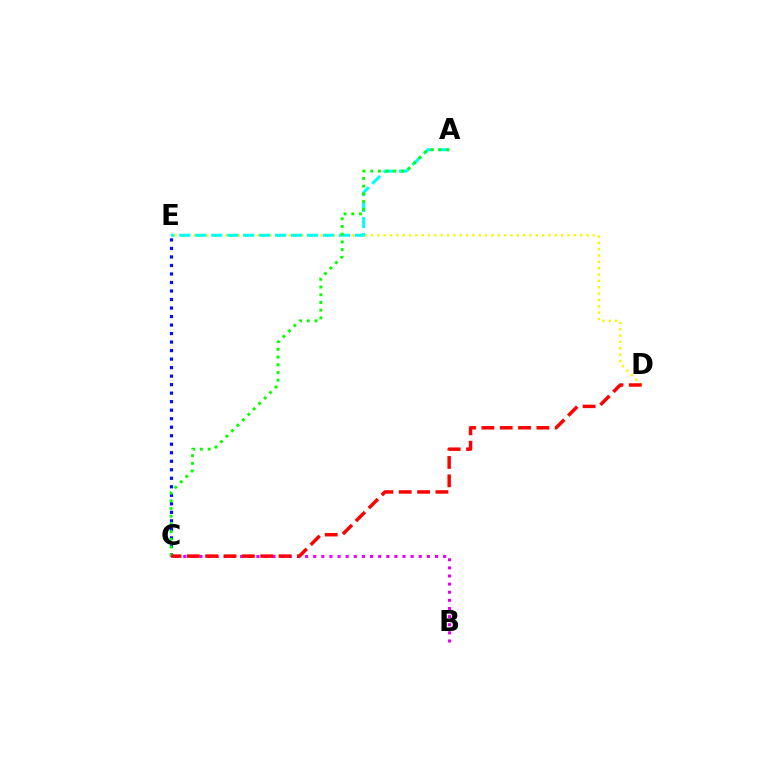{('D', 'E'): [{'color': '#fcf500', 'line_style': 'dotted', 'thickness': 1.72}], ('A', 'E'): [{'color': '#00fff6', 'line_style': 'dashed', 'thickness': 2.17}], ('B', 'C'): [{'color': '#ee00ff', 'line_style': 'dotted', 'thickness': 2.21}], ('C', 'E'): [{'color': '#0010ff', 'line_style': 'dotted', 'thickness': 2.31}], ('A', 'C'): [{'color': '#08ff00', 'line_style': 'dotted', 'thickness': 2.1}], ('C', 'D'): [{'color': '#ff0000', 'line_style': 'dashed', 'thickness': 2.49}]}